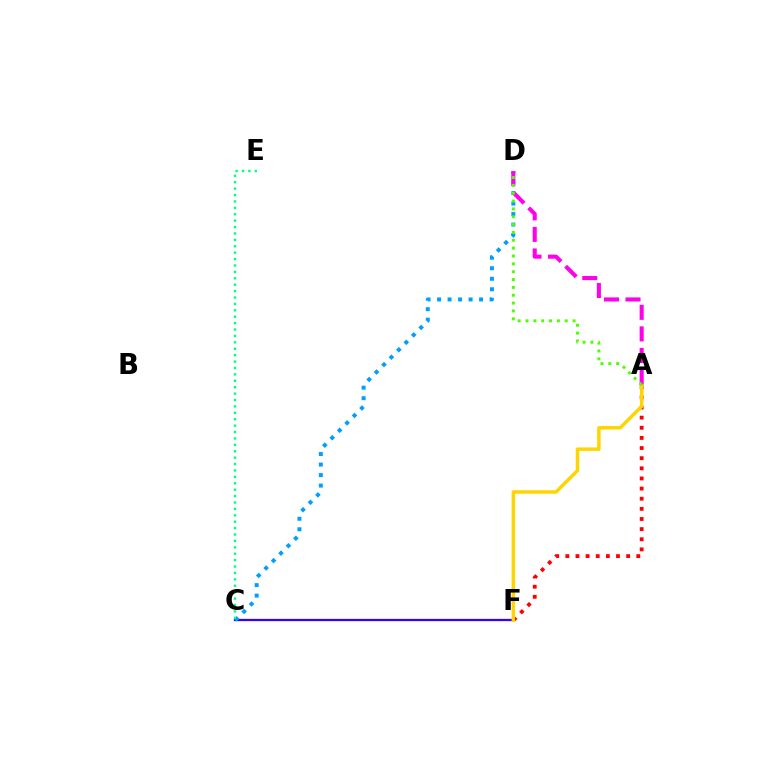{('C', 'F'): [{'color': '#3700ff', 'line_style': 'solid', 'thickness': 1.63}], ('C', 'D'): [{'color': '#009eff', 'line_style': 'dotted', 'thickness': 2.86}], ('A', 'F'): [{'color': '#ff0000', 'line_style': 'dotted', 'thickness': 2.75}, {'color': '#ffd500', 'line_style': 'solid', 'thickness': 2.49}], ('A', 'D'): [{'color': '#ff00ed', 'line_style': 'dashed', 'thickness': 2.93}, {'color': '#4fff00', 'line_style': 'dotted', 'thickness': 2.13}], ('C', 'E'): [{'color': '#00ff86', 'line_style': 'dotted', 'thickness': 1.74}]}